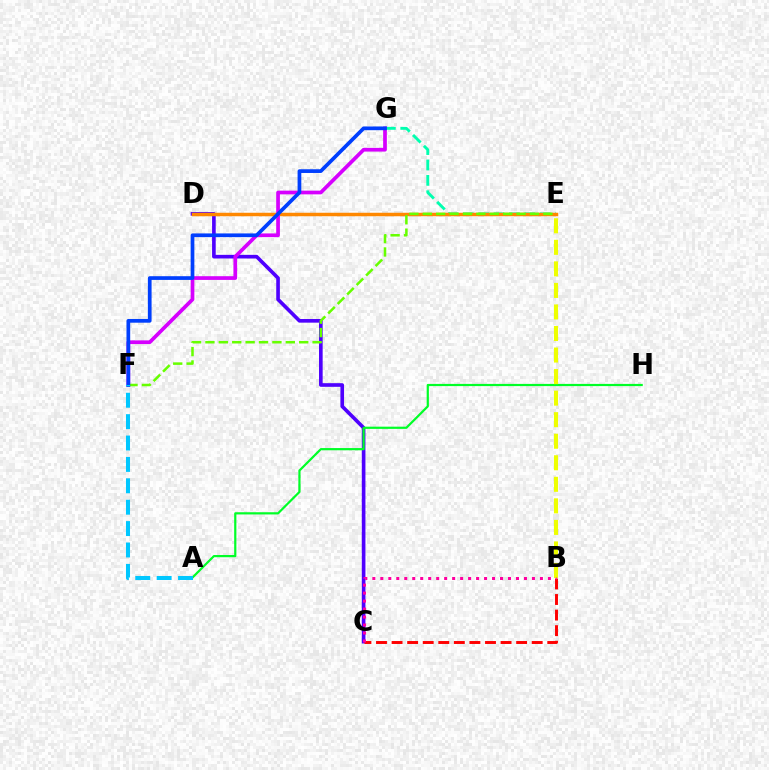{('C', 'D'): [{'color': '#4f00ff', 'line_style': 'solid', 'thickness': 2.62}], ('A', 'H'): [{'color': '#00ff27', 'line_style': 'solid', 'thickness': 1.59}], ('E', 'G'): [{'color': '#00ffaf', 'line_style': 'dashed', 'thickness': 2.09}], ('D', 'E'): [{'color': '#ff8800', 'line_style': 'solid', 'thickness': 2.51}], ('F', 'G'): [{'color': '#d600ff', 'line_style': 'solid', 'thickness': 2.67}, {'color': '#003fff', 'line_style': 'solid', 'thickness': 2.67}], ('B', 'E'): [{'color': '#eeff00', 'line_style': 'dashed', 'thickness': 2.93}], ('E', 'F'): [{'color': '#66ff00', 'line_style': 'dashed', 'thickness': 1.82}], ('B', 'C'): [{'color': '#ff0000', 'line_style': 'dashed', 'thickness': 2.12}, {'color': '#ff00a0', 'line_style': 'dotted', 'thickness': 2.17}], ('A', 'F'): [{'color': '#00c7ff', 'line_style': 'dashed', 'thickness': 2.91}]}